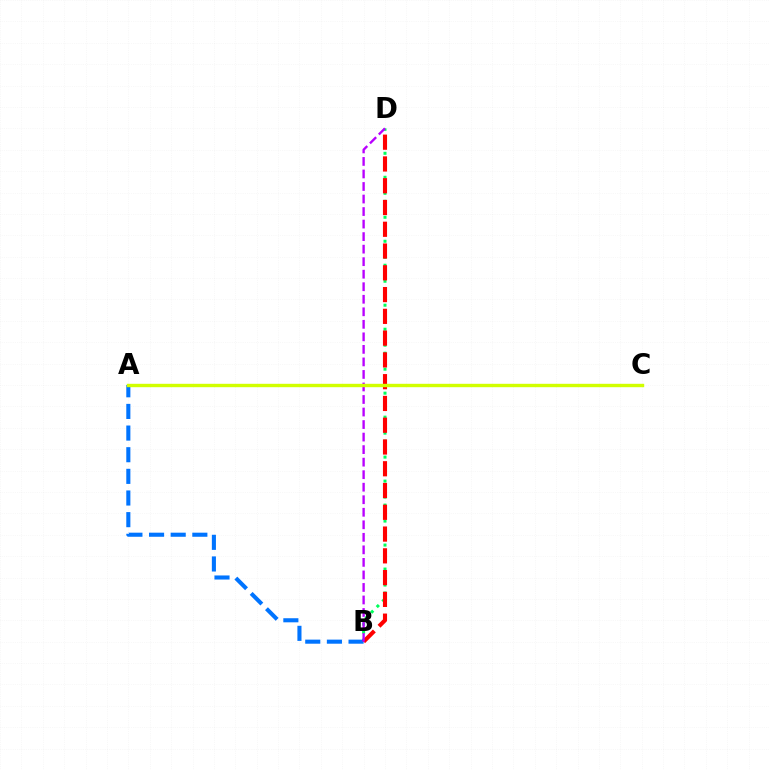{('B', 'D'): [{'color': '#00ff5c', 'line_style': 'dotted', 'thickness': 2.17}, {'color': '#ff0000', 'line_style': 'dashed', 'thickness': 2.96}, {'color': '#b900ff', 'line_style': 'dashed', 'thickness': 1.7}], ('A', 'B'): [{'color': '#0074ff', 'line_style': 'dashed', 'thickness': 2.94}], ('A', 'C'): [{'color': '#d1ff00', 'line_style': 'solid', 'thickness': 2.44}]}